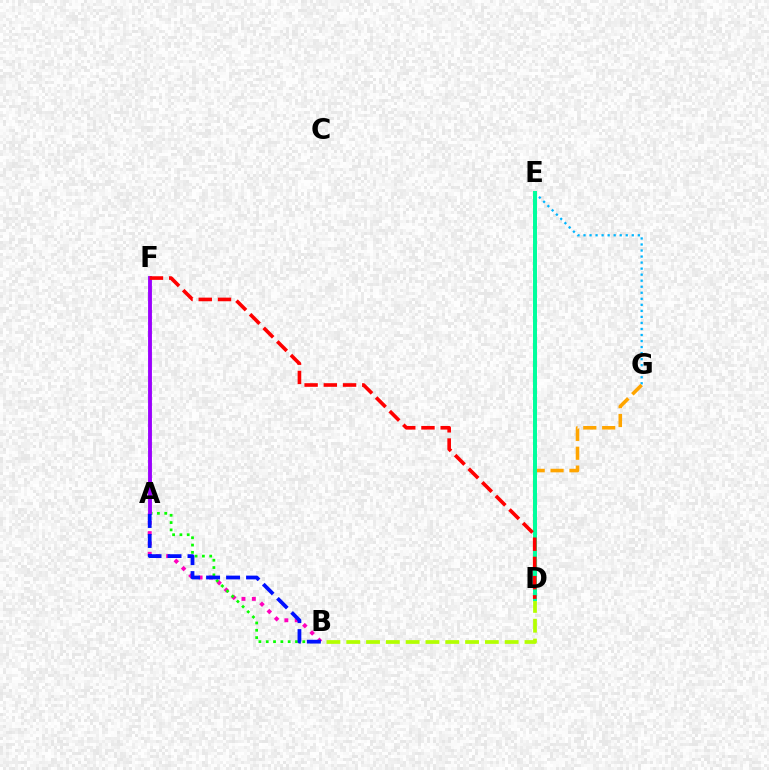{('E', 'G'): [{'color': '#00b5ff', 'line_style': 'dotted', 'thickness': 1.64}], ('D', 'G'): [{'color': '#ffa500', 'line_style': 'dashed', 'thickness': 2.56}], ('A', 'B'): [{'color': '#ff00bd', 'line_style': 'dotted', 'thickness': 2.81}, {'color': '#08ff00', 'line_style': 'dotted', 'thickness': 1.99}, {'color': '#0010ff', 'line_style': 'dashed', 'thickness': 2.71}], ('B', 'D'): [{'color': '#b3ff00', 'line_style': 'dashed', 'thickness': 2.69}], ('D', 'E'): [{'color': '#00ff9d', 'line_style': 'solid', 'thickness': 2.86}], ('A', 'F'): [{'color': '#9b00ff', 'line_style': 'solid', 'thickness': 2.79}], ('D', 'F'): [{'color': '#ff0000', 'line_style': 'dashed', 'thickness': 2.61}]}